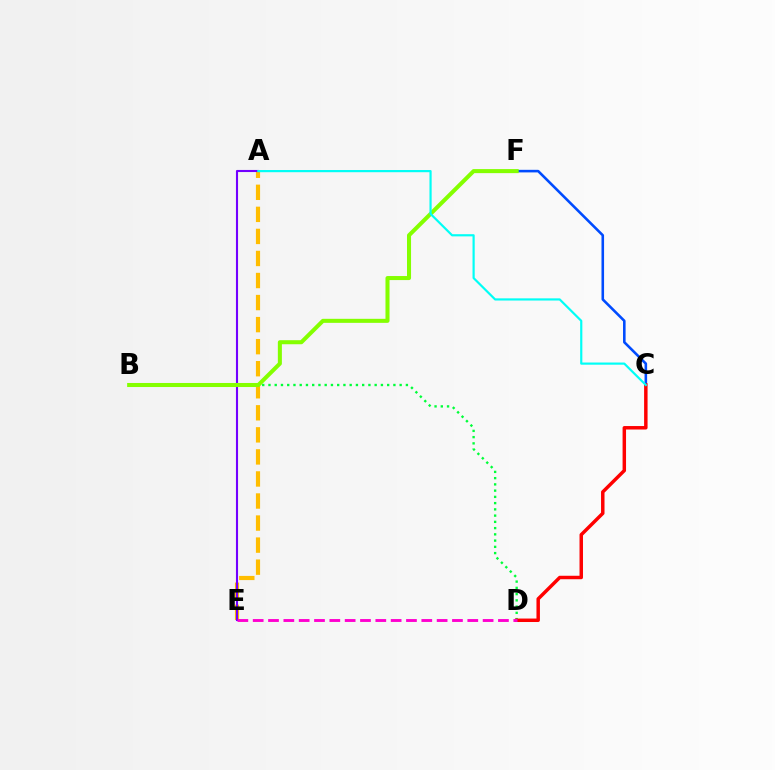{('A', 'E'): [{'color': '#ffbd00', 'line_style': 'dashed', 'thickness': 3.0}, {'color': '#7200ff', 'line_style': 'solid', 'thickness': 1.51}], ('C', 'F'): [{'color': '#004bff', 'line_style': 'solid', 'thickness': 1.86}], ('B', 'D'): [{'color': '#00ff39', 'line_style': 'dotted', 'thickness': 1.7}], ('C', 'D'): [{'color': '#ff0000', 'line_style': 'solid', 'thickness': 2.5}], ('D', 'E'): [{'color': '#ff00cf', 'line_style': 'dashed', 'thickness': 2.08}], ('B', 'F'): [{'color': '#84ff00', 'line_style': 'solid', 'thickness': 2.91}], ('A', 'C'): [{'color': '#00fff6', 'line_style': 'solid', 'thickness': 1.57}]}